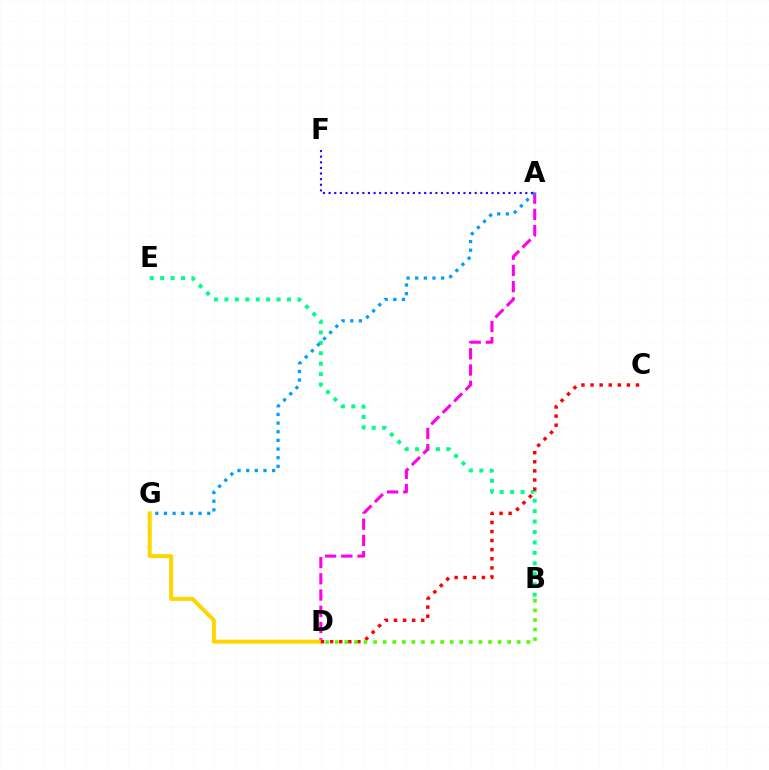{('B', 'E'): [{'color': '#00ff86', 'line_style': 'dotted', 'thickness': 2.84}], ('A', 'D'): [{'color': '#ff00ed', 'line_style': 'dashed', 'thickness': 2.2}], ('A', 'G'): [{'color': '#009eff', 'line_style': 'dotted', 'thickness': 2.35}], ('D', 'G'): [{'color': '#ffd500', 'line_style': 'solid', 'thickness': 2.87}], ('C', 'D'): [{'color': '#ff0000', 'line_style': 'dotted', 'thickness': 2.47}], ('B', 'D'): [{'color': '#4fff00', 'line_style': 'dotted', 'thickness': 2.6}], ('A', 'F'): [{'color': '#3700ff', 'line_style': 'dotted', 'thickness': 1.53}]}